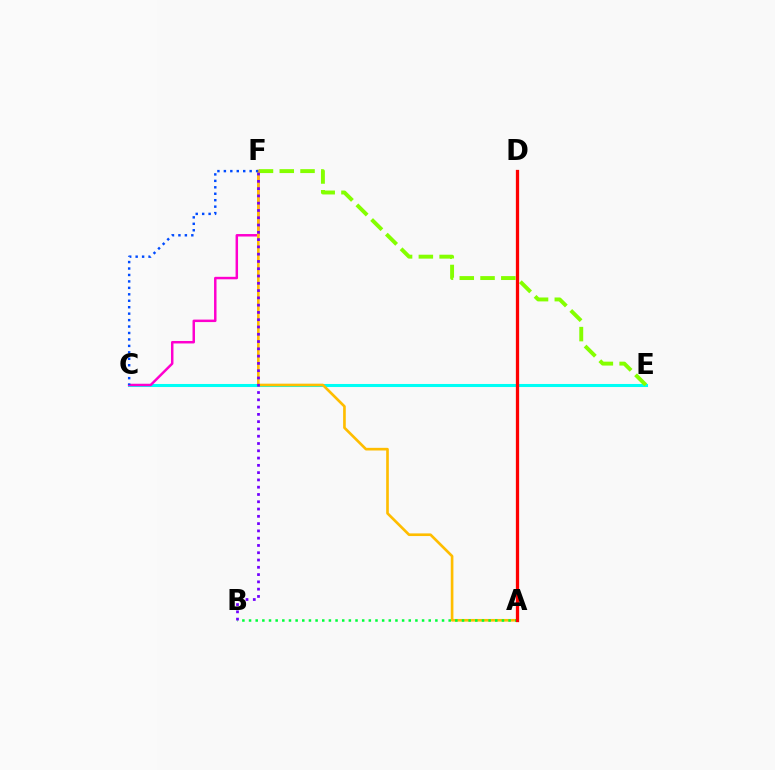{('C', 'E'): [{'color': '#00fff6', 'line_style': 'solid', 'thickness': 2.2}], ('E', 'F'): [{'color': '#84ff00', 'line_style': 'dashed', 'thickness': 2.82}], ('C', 'F'): [{'color': '#ff00cf', 'line_style': 'solid', 'thickness': 1.78}, {'color': '#004bff', 'line_style': 'dotted', 'thickness': 1.75}], ('A', 'F'): [{'color': '#ffbd00', 'line_style': 'solid', 'thickness': 1.91}], ('A', 'B'): [{'color': '#00ff39', 'line_style': 'dotted', 'thickness': 1.81}], ('B', 'F'): [{'color': '#7200ff', 'line_style': 'dotted', 'thickness': 1.98}], ('A', 'D'): [{'color': '#ff0000', 'line_style': 'solid', 'thickness': 2.35}]}